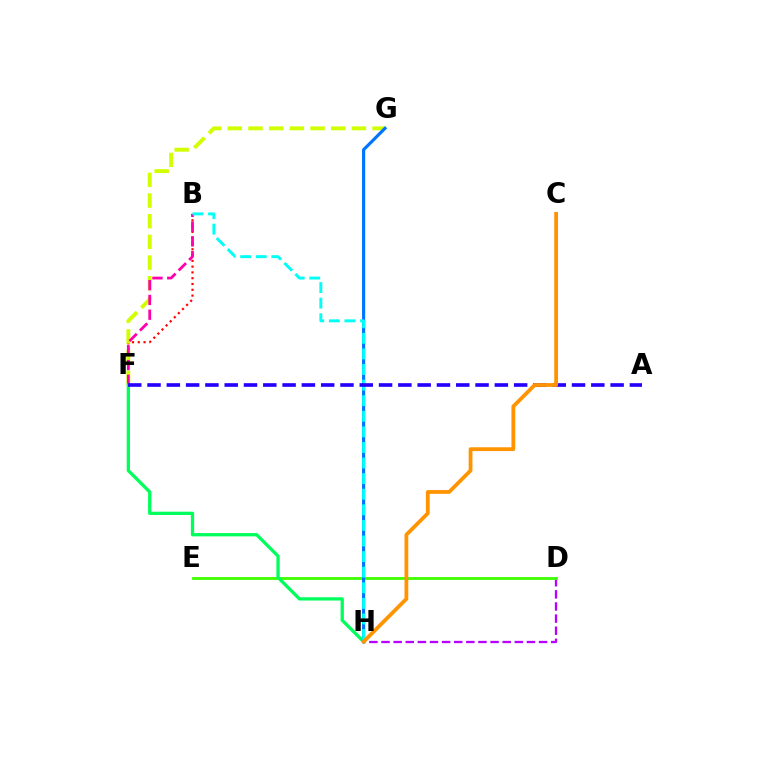{('D', 'H'): [{'color': '#b900ff', 'line_style': 'dashed', 'thickness': 1.65}], ('D', 'E'): [{'color': '#3dff00', 'line_style': 'solid', 'thickness': 2.01}], ('B', 'F'): [{'color': '#ff0000', 'line_style': 'dotted', 'thickness': 1.57}, {'color': '#ff00ac', 'line_style': 'dashed', 'thickness': 2.01}], ('F', 'G'): [{'color': '#d1ff00', 'line_style': 'dashed', 'thickness': 2.81}], ('F', 'H'): [{'color': '#00ff5c', 'line_style': 'solid', 'thickness': 2.37}], ('G', 'H'): [{'color': '#0074ff', 'line_style': 'solid', 'thickness': 2.26}], ('B', 'H'): [{'color': '#00fff6', 'line_style': 'dashed', 'thickness': 2.12}], ('A', 'F'): [{'color': '#2500ff', 'line_style': 'dashed', 'thickness': 2.62}], ('C', 'H'): [{'color': '#ff9400', 'line_style': 'solid', 'thickness': 2.72}]}